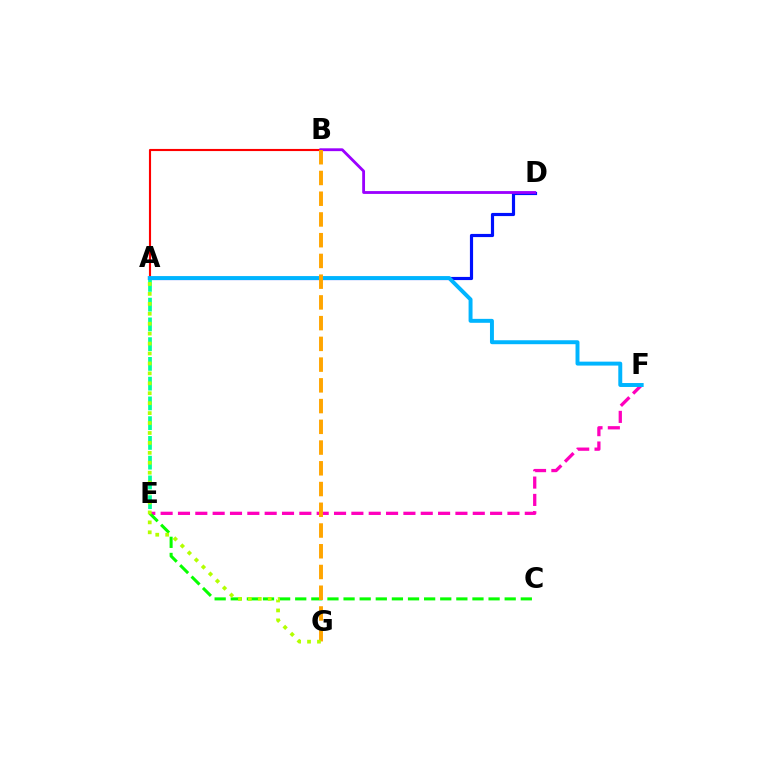{('A', 'B'): [{'color': '#ff0000', 'line_style': 'solid', 'thickness': 1.53}], ('E', 'F'): [{'color': '#ff00bd', 'line_style': 'dashed', 'thickness': 2.36}], ('A', 'D'): [{'color': '#0010ff', 'line_style': 'solid', 'thickness': 2.28}], ('B', 'D'): [{'color': '#9b00ff', 'line_style': 'solid', 'thickness': 2.04}], ('A', 'E'): [{'color': '#00ff9d', 'line_style': 'dashed', 'thickness': 2.68}], ('C', 'E'): [{'color': '#08ff00', 'line_style': 'dashed', 'thickness': 2.19}], ('A', 'F'): [{'color': '#00b5ff', 'line_style': 'solid', 'thickness': 2.84}], ('B', 'G'): [{'color': '#ffa500', 'line_style': 'dashed', 'thickness': 2.82}], ('A', 'G'): [{'color': '#b3ff00', 'line_style': 'dotted', 'thickness': 2.7}]}